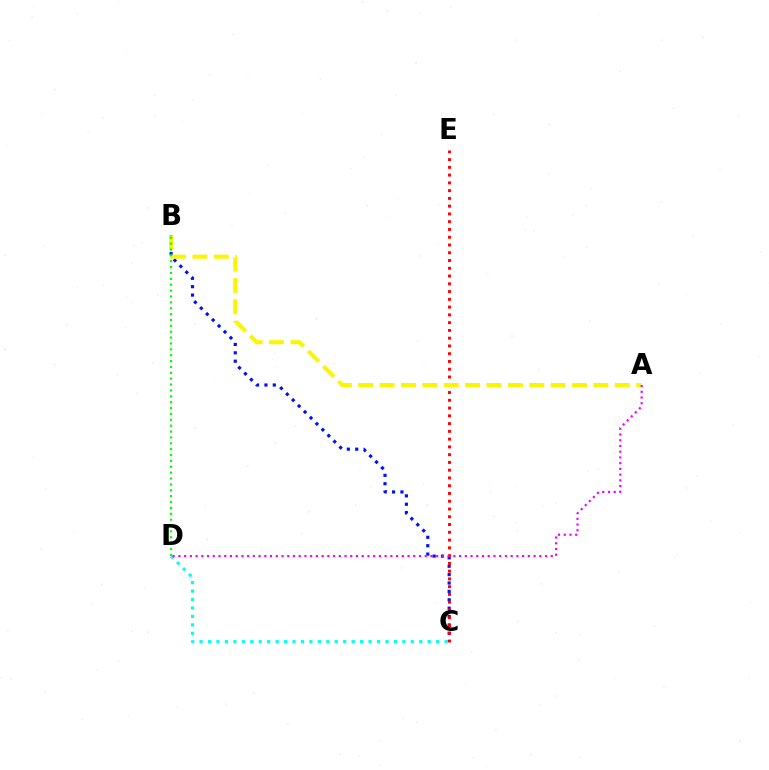{('B', 'C'): [{'color': '#0010ff', 'line_style': 'dotted', 'thickness': 2.28}], ('C', 'E'): [{'color': '#ff0000', 'line_style': 'dotted', 'thickness': 2.11}], ('A', 'B'): [{'color': '#fcf500', 'line_style': 'dashed', 'thickness': 2.9}], ('B', 'D'): [{'color': '#08ff00', 'line_style': 'dotted', 'thickness': 1.6}], ('C', 'D'): [{'color': '#00fff6', 'line_style': 'dotted', 'thickness': 2.3}], ('A', 'D'): [{'color': '#ee00ff', 'line_style': 'dotted', 'thickness': 1.56}]}